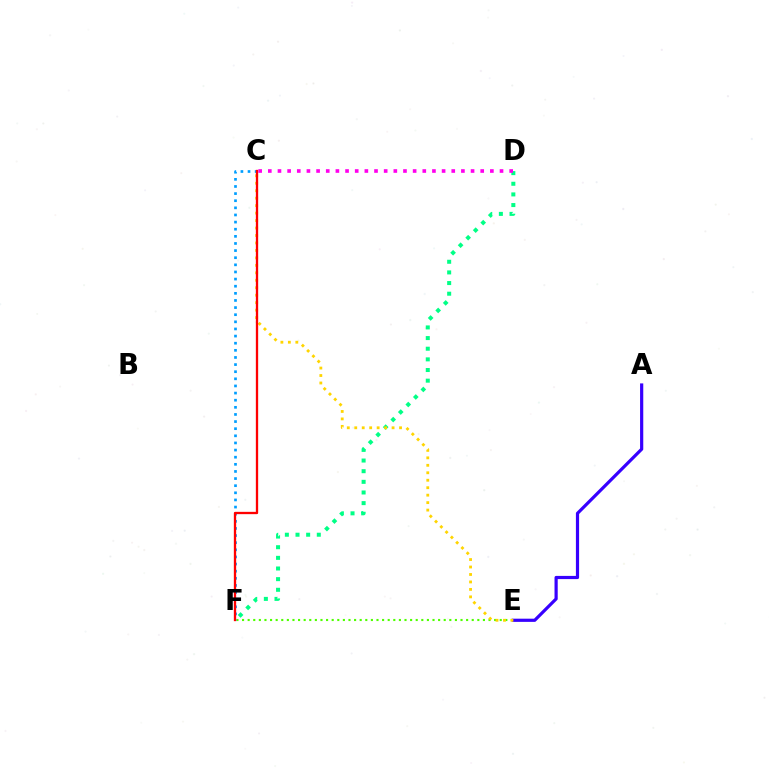{('E', 'F'): [{'color': '#4fff00', 'line_style': 'dotted', 'thickness': 1.52}], ('D', 'F'): [{'color': '#00ff86', 'line_style': 'dotted', 'thickness': 2.89}], ('A', 'E'): [{'color': '#3700ff', 'line_style': 'solid', 'thickness': 2.3}], ('C', 'E'): [{'color': '#ffd500', 'line_style': 'dotted', 'thickness': 2.03}], ('C', 'D'): [{'color': '#ff00ed', 'line_style': 'dotted', 'thickness': 2.62}], ('C', 'F'): [{'color': '#009eff', 'line_style': 'dotted', 'thickness': 1.94}, {'color': '#ff0000', 'line_style': 'solid', 'thickness': 1.67}]}